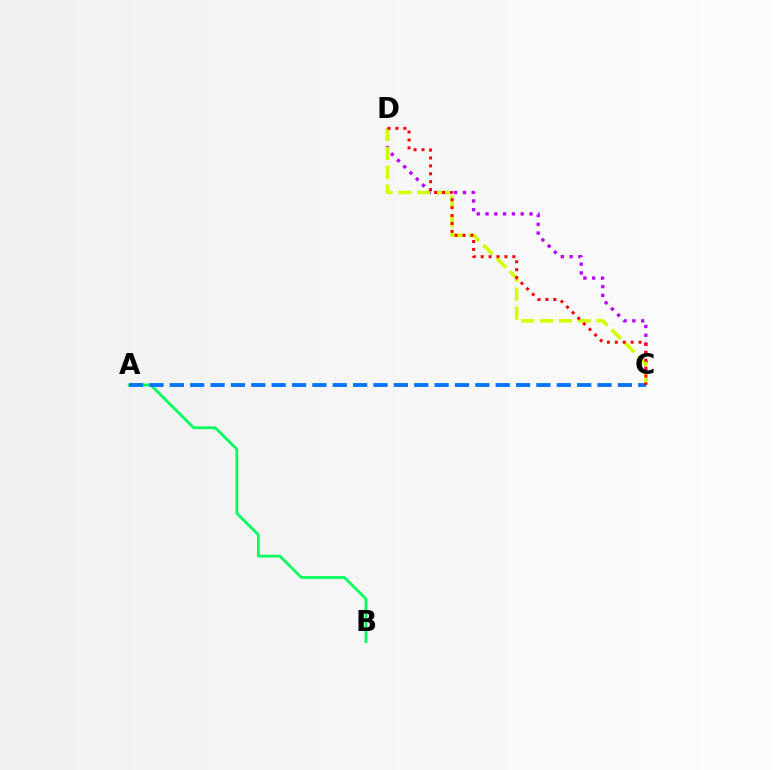{('A', 'B'): [{'color': '#00ff5c', 'line_style': 'solid', 'thickness': 1.98}], ('C', 'D'): [{'color': '#b900ff', 'line_style': 'dotted', 'thickness': 2.39}, {'color': '#d1ff00', 'line_style': 'dashed', 'thickness': 2.56}, {'color': '#ff0000', 'line_style': 'dotted', 'thickness': 2.15}], ('A', 'C'): [{'color': '#0074ff', 'line_style': 'dashed', 'thickness': 2.77}]}